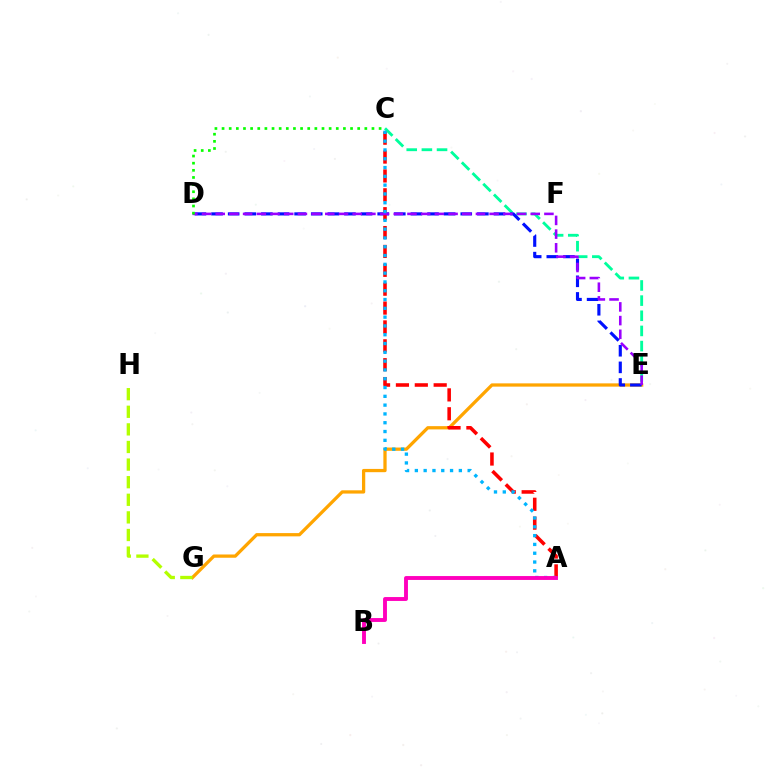{('C', 'E'): [{'color': '#00ff9d', 'line_style': 'dashed', 'thickness': 2.06}], ('E', 'G'): [{'color': '#ffa500', 'line_style': 'solid', 'thickness': 2.35}], ('D', 'E'): [{'color': '#0010ff', 'line_style': 'dashed', 'thickness': 2.26}, {'color': '#9b00ff', 'line_style': 'dashed', 'thickness': 1.86}], ('G', 'H'): [{'color': '#b3ff00', 'line_style': 'dashed', 'thickness': 2.39}], ('A', 'C'): [{'color': '#ff0000', 'line_style': 'dashed', 'thickness': 2.56}, {'color': '#00b5ff', 'line_style': 'dotted', 'thickness': 2.39}], ('C', 'D'): [{'color': '#08ff00', 'line_style': 'dotted', 'thickness': 1.94}], ('A', 'B'): [{'color': '#ff00bd', 'line_style': 'solid', 'thickness': 2.8}]}